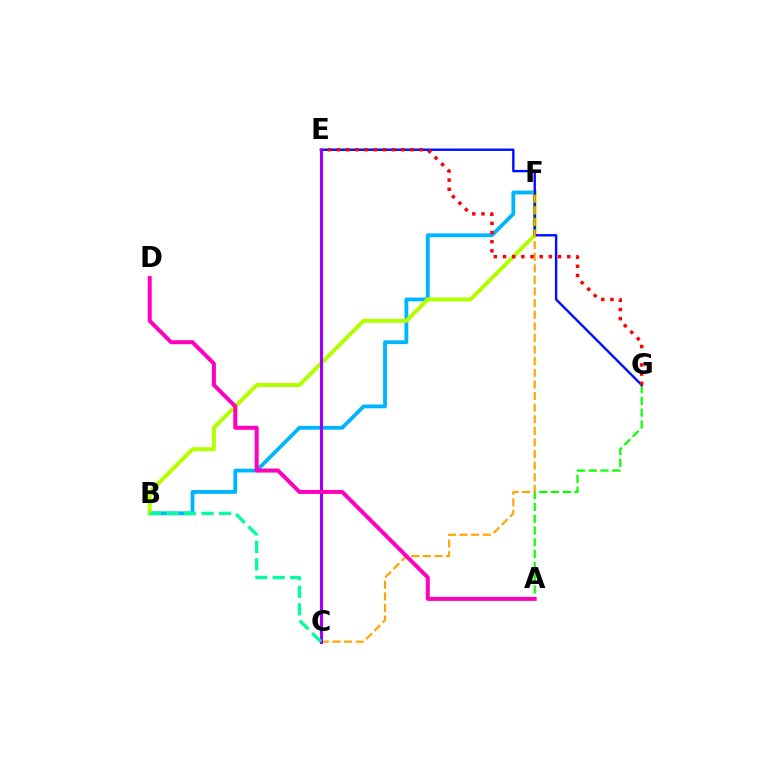{('B', 'F'): [{'color': '#00b5ff', 'line_style': 'solid', 'thickness': 2.75}, {'color': '#b3ff00', 'line_style': 'solid', 'thickness': 2.88}], ('A', 'G'): [{'color': '#08ff00', 'line_style': 'dashed', 'thickness': 1.6}], ('E', 'G'): [{'color': '#0010ff', 'line_style': 'solid', 'thickness': 1.74}, {'color': '#ff0000', 'line_style': 'dotted', 'thickness': 2.49}], ('C', 'F'): [{'color': '#ffa500', 'line_style': 'dashed', 'thickness': 1.58}], ('C', 'E'): [{'color': '#9b00ff', 'line_style': 'solid', 'thickness': 2.24}], ('B', 'C'): [{'color': '#00ff9d', 'line_style': 'dashed', 'thickness': 2.38}], ('A', 'D'): [{'color': '#ff00bd', 'line_style': 'solid', 'thickness': 2.88}]}